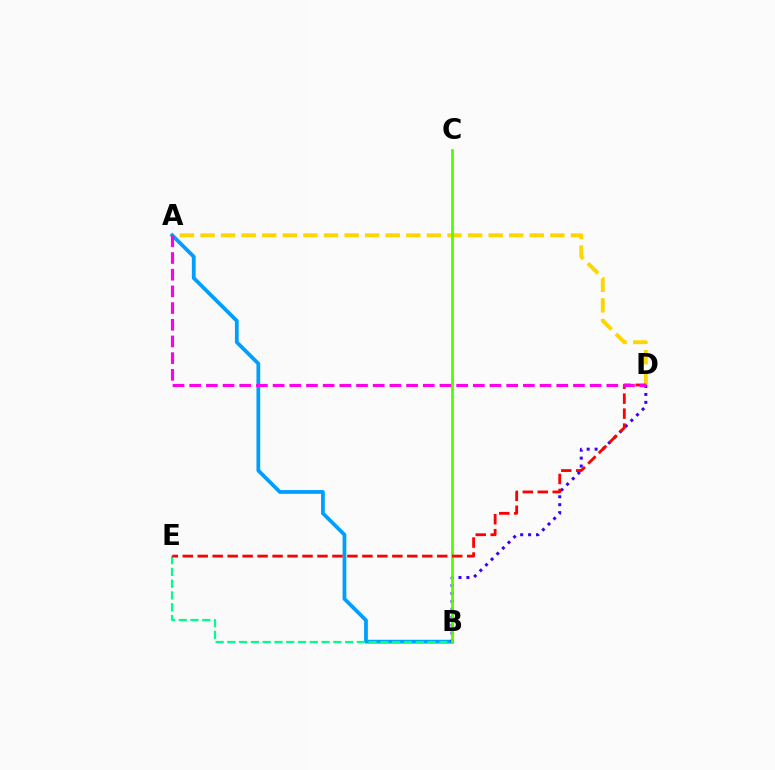{('A', 'D'): [{'color': '#ffd500', 'line_style': 'dashed', 'thickness': 2.8}, {'color': '#ff00ed', 'line_style': 'dashed', 'thickness': 2.27}], ('A', 'B'): [{'color': '#009eff', 'line_style': 'solid', 'thickness': 2.71}], ('B', 'D'): [{'color': '#3700ff', 'line_style': 'dotted', 'thickness': 2.16}], ('B', 'C'): [{'color': '#4fff00', 'line_style': 'solid', 'thickness': 1.98}], ('B', 'E'): [{'color': '#00ff86', 'line_style': 'dashed', 'thickness': 1.6}], ('D', 'E'): [{'color': '#ff0000', 'line_style': 'dashed', 'thickness': 2.03}]}